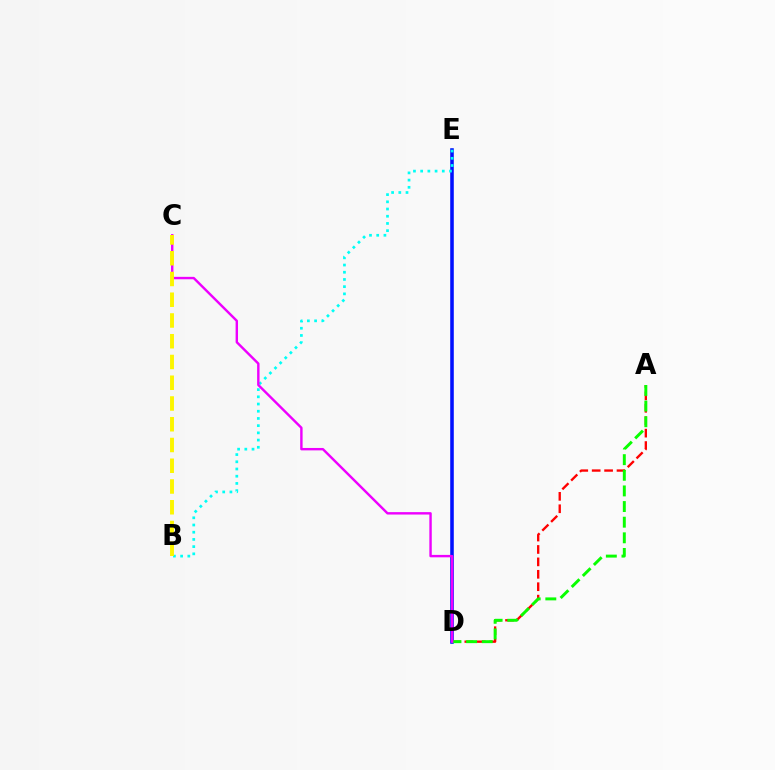{('D', 'E'): [{'color': '#0010ff', 'line_style': 'solid', 'thickness': 2.56}], ('B', 'E'): [{'color': '#00fff6', 'line_style': 'dotted', 'thickness': 1.96}], ('A', 'D'): [{'color': '#ff0000', 'line_style': 'dashed', 'thickness': 1.69}, {'color': '#08ff00', 'line_style': 'dashed', 'thickness': 2.12}], ('C', 'D'): [{'color': '#ee00ff', 'line_style': 'solid', 'thickness': 1.74}], ('B', 'C'): [{'color': '#fcf500', 'line_style': 'dashed', 'thickness': 2.82}]}